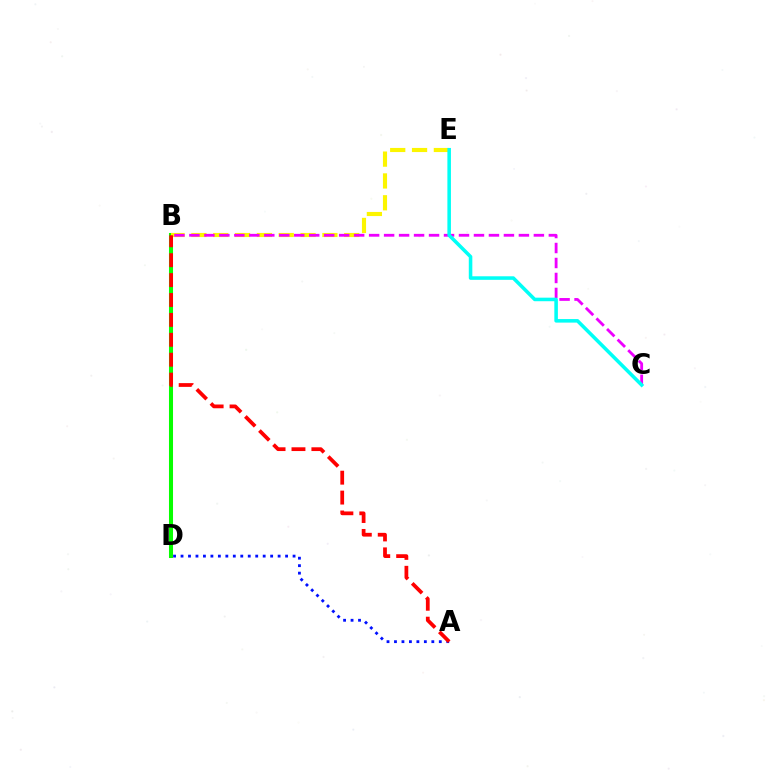{('B', 'D'): [{'color': '#08ff00', 'line_style': 'solid', 'thickness': 2.92}], ('A', 'D'): [{'color': '#0010ff', 'line_style': 'dotted', 'thickness': 2.03}], ('B', 'E'): [{'color': '#fcf500', 'line_style': 'dashed', 'thickness': 2.97}], ('A', 'B'): [{'color': '#ff0000', 'line_style': 'dashed', 'thickness': 2.7}], ('B', 'C'): [{'color': '#ee00ff', 'line_style': 'dashed', 'thickness': 2.03}], ('C', 'E'): [{'color': '#00fff6', 'line_style': 'solid', 'thickness': 2.56}]}